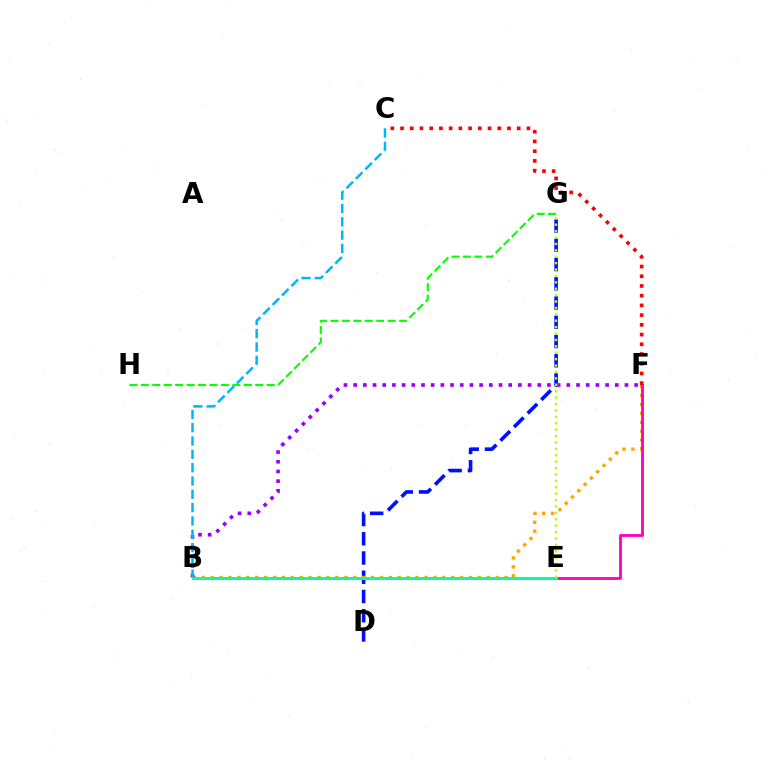{('D', 'G'): [{'color': '#0010ff', 'line_style': 'dashed', 'thickness': 2.61}], ('B', 'F'): [{'color': '#ffa500', 'line_style': 'dotted', 'thickness': 2.42}, {'color': '#9b00ff', 'line_style': 'dotted', 'thickness': 2.63}], ('E', 'F'): [{'color': '#ff00bd', 'line_style': 'solid', 'thickness': 2.03}], ('G', 'H'): [{'color': '#08ff00', 'line_style': 'dashed', 'thickness': 1.55}], ('B', 'C'): [{'color': '#00b5ff', 'line_style': 'dashed', 'thickness': 1.81}], ('B', 'E'): [{'color': '#00ff9d', 'line_style': 'solid', 'thickness': 2.16}], ('C', 'F'): [{'color': '#ff0000', 'line_style': 'dotted', 'thickness': 2.64}], ('E', 'G'): [{'color': '#b3ff00', 'line_style': 'dotted', 'thickness': 1.74}]}